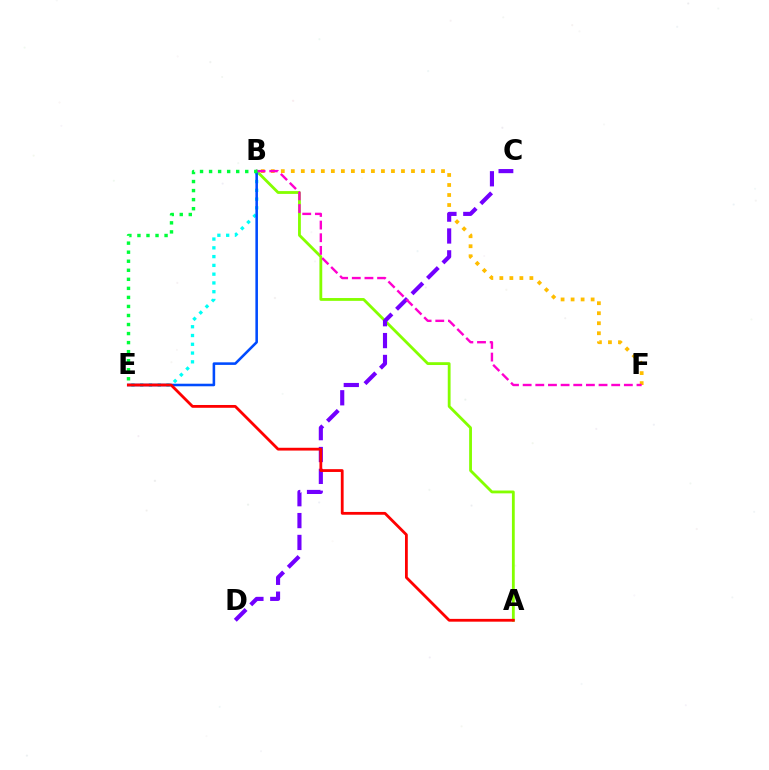{('B', 'F'): [{'color': '#ffbd00', 'line_style': 'dotted', 'thickness': 2.72}, {'color': '#ff00cf', 'line_style': 'dashed', 'thickness': 1.72}], ('A', 'B'): [{'color': '#84ff00', 'line_style': 'solid', 'thickness': 2.03}], ('C', 'D'): [{'color': '#7200ff', 'line_style': 'dashed', 'thickness': 2.97}], ('B', 'E'): [{'color': '#00fff6', 'line_style': 'dotted', 'thickness': 2.38}, {'color': '#004bff', 'line_style': 'solid', 'thickness': 1.85}, {'color': '#00ff39', 'line_style': 'dotted', 'thickness': 2.46}], ('A', 'E'): [{'color': '#ff0000', 'line_style': 'solid', 'thickness': 2.01}]}